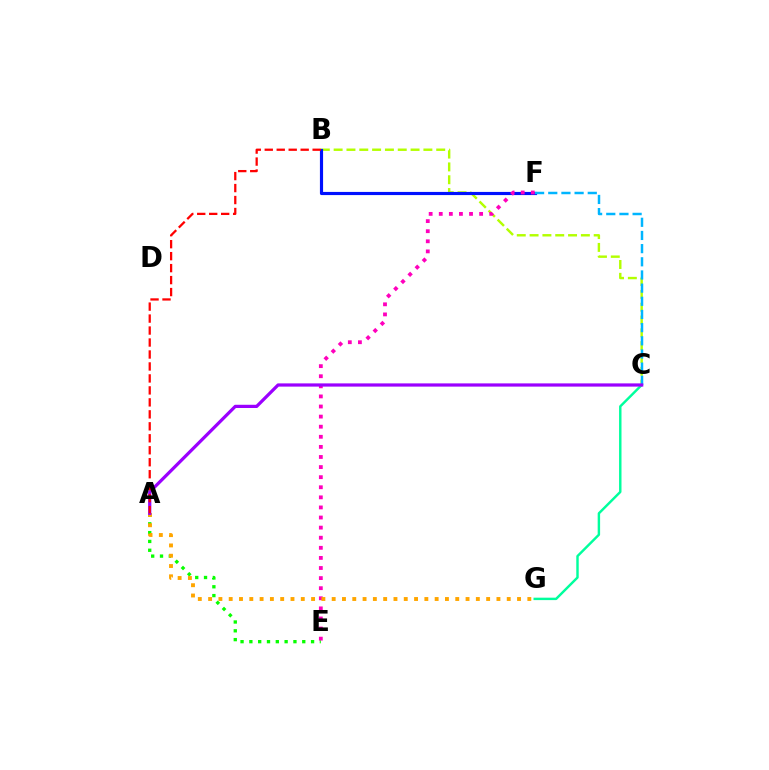{('B', 'C'): [{'color': '#b3ff00', 'line_style': 'dashed', 'thickness': 1.74}], ('B', 'F'): [{'color': '#0010ff', 'line_style': 'solid', 'thickness': 2.27}], ('A', 'E'): [{'color': '#08ff00', 'line_style': 'dotted', 'thickness': 2.4}], ('C', 'G'): [{'color': '#00ff9d', 'line_style': 'solid', 'thickness': 1.75}], ('E', 'F'): [{'color': '#ff00bd', 'line_style': 'dotted', 'thickness': 2.74}], ('C', 'F'): [{'color': '#00b5ff', 'line_style': 'dashed', 'thickness': 1.79}], ('A', 'G'): [{'color': '#ffa500', 'line_style': 'dotted', 'thickness': 2.8}], ('A', 'C'): [{'color': '#9b00ff', 'line_style': 'solid', 'thickness': 2.32}], ('A', 'B'): [{'color': '#ff0000', 'line_style': 'dashed', 'thickness': 1.63}]}